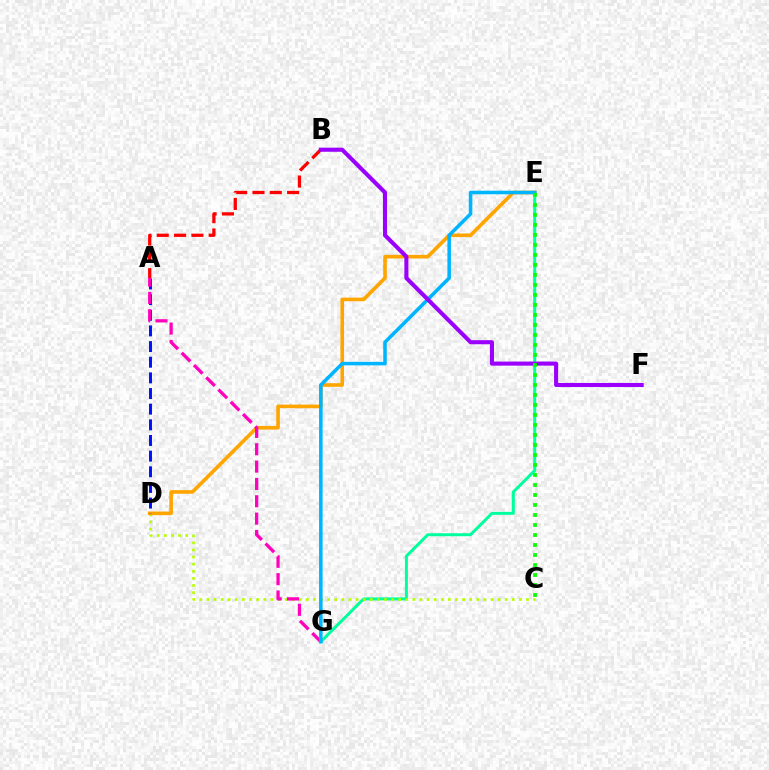{('E', 'G'): [{'color': '#00ff9d', 'line_style': 'solid', 'thickness': 2.15}, {'color': '#00b5ff', 'line_style': 'solid', 'thickness': 2.55}], ('C', 'D'): [{'color': '#b3ff00', 'line_style': 'dotted', 'thickness': 1.93}], ('D', 'E'): [{'color': '#ffa500', 'line_style': 'solid', 'thickness': 2.6}], ('A', 'D'): [{'color': '#0010ff', 'line_style': 'dashed', 'thickness': 2.13}], ('A', 'G'): [{'color': '#ff00bd', 'line_style': 'dashed', 'thickness': 2.36}], ('A', 'B'): [{'color': '#ff0000', 'line_style': 'dashed', 'thickness': 2.35}], ('B', 'F'): [{'color': '#9b00ff', 'line_style': 'solid', 'thickness': 2.94}], ('C', 'E'): [{'color': '#08ff00', 'line_style': 'dotted', 'thickness': 2.72}]}